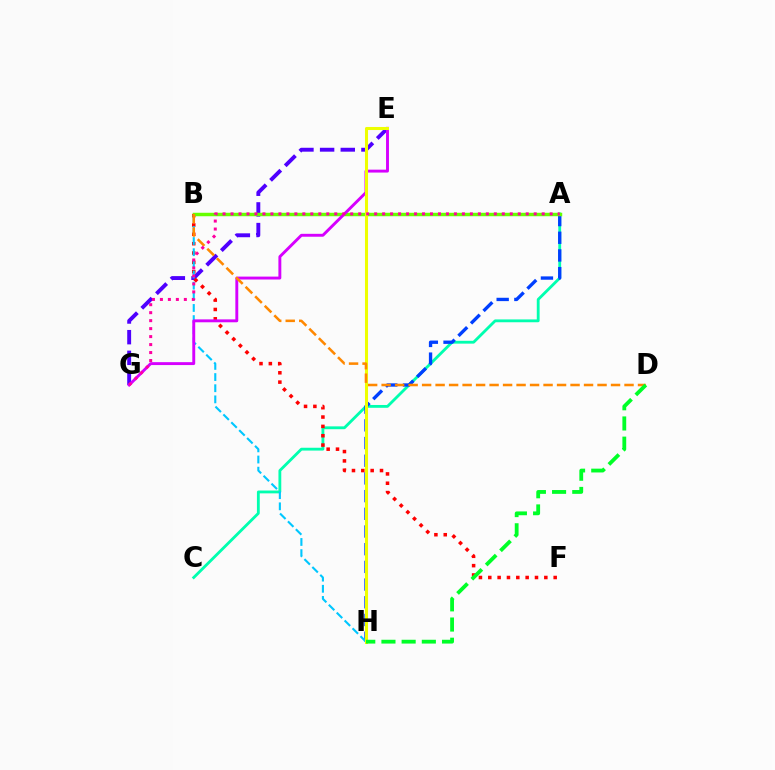{('A', 'C'): [{'color': '#00ffaf', 'line_style': 'solid', 'thickness': 2.03}], ('A', 'H'): [{'color': '#003fff', 'line_style': 'dashed', 'thickness': 2.4}], ('E', 'G'): [{'color': '#4f00ff', 'line_style': 'dashed', 'thickness': 2.81}, {'color': '#d600ff', 'line_style': 'solid', 'thickness': 2.09}], ('B', 'F'): [{'color': '#ff0000', 'line_style': 'dotted', 'thickness': 2.54}], ('A', 'B'): [{'color': '#66ff00', 'line_style': 'solid', 'thickness': 2.49}], ('B', 'H'): [{'color': '#00c7ff', 'line_style': 'dashed', 'thickness': 1.52}], ('E', 'H'): [{'color': '#eeff00', 'line_style': 'solid', 'thickness': 2.2}], ('B', 'D'): [{'color': '#ff8800', 'line_style': 'dashed', 'thickness': 1.83}], ('A', 'G'): [{'color': '#ff00a0', 'line_style': 'dotted', 'thickness': 2.17}], ('D', 'H'): [{'color': '#00ff27', 'line_style': 'dashed', 'thickness': 2.74}]}